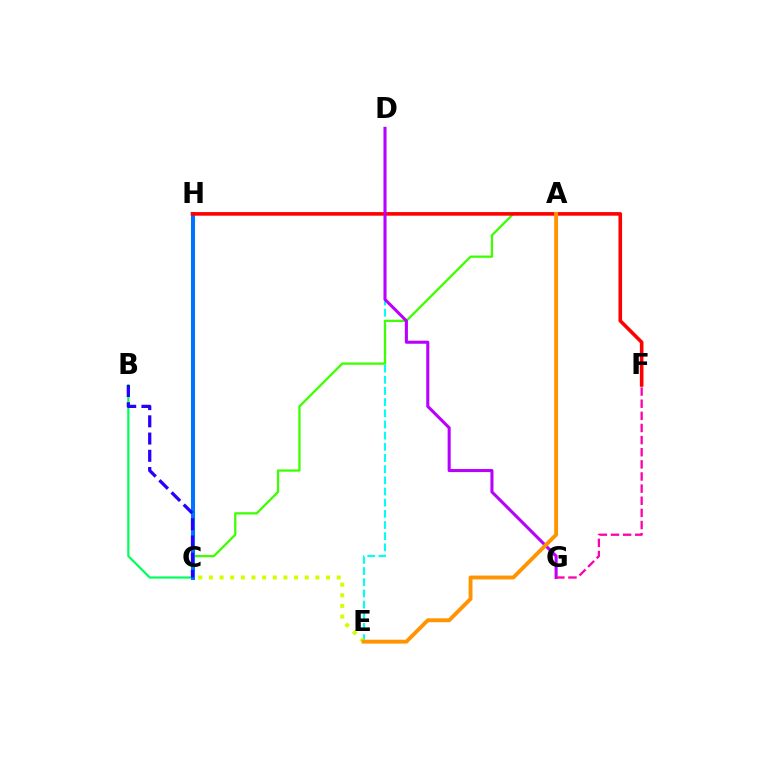{('B', 'C'): [{'color': '#00ff5c', 'line_style': 'solid', 'thickness': 1.58}, {'color': '#2500ff', 'line_style': 'dashed', 'thickness': 2.34}], ('D', 'E'): [{'color': '#00fff6', 'line_style': 'dashed', 'thickness': 1.52}], ('A', 'C'): [{'color': '#3dff00', 'line_style': 'solid', 'thickness': 1.64}], ('C', 'H'): [{'color': '#0074ff', 'line_style': 'solid', 'thickness': 2.9}], ('F', 'H'): [{'color': '#ff0000', 'line_style': 'solid', 'thickness': 2.58}], ('C', 'E'): [{'color': '#d1ff00', 'line_style': 'dotted', 'thickness': 2.89}], ('D', 'G'): [{'color': '#b900ff', 'line_style': 'solid', 'thickness': 2.21}], ('F', 'G'): [{'color': '#ff00ac', 'line_style': 'dashed', 'thickness': 1.65}], ('A', 'E'): [{'color': '#ff9400', 'line_style': 'solid', 'thickness': 2.8}]}